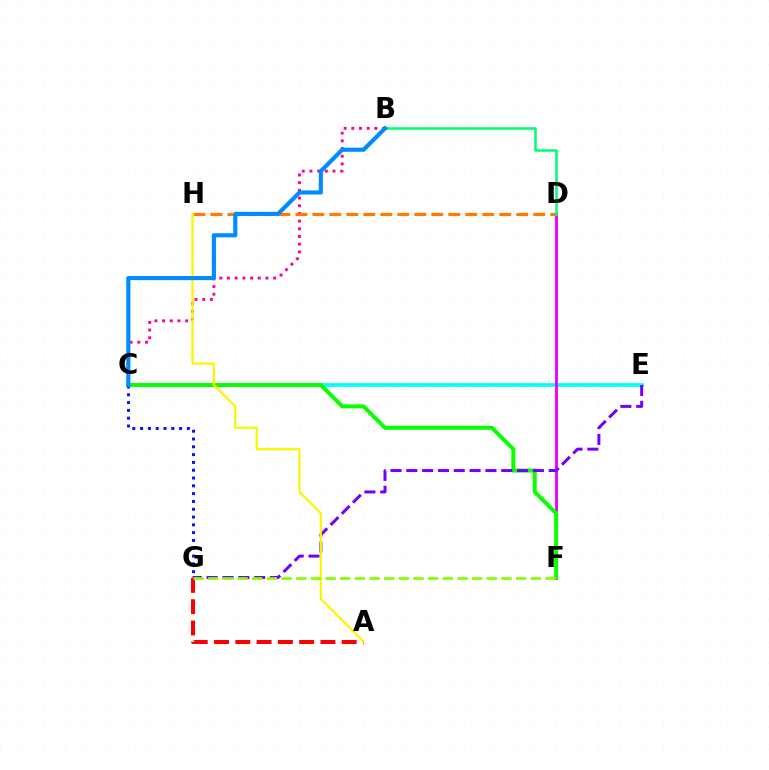{('B', 'C'): [{'color': '#ff0094', 'line_style': 'dotted', 'thickness': 2.09}, {'color': '#008cff', 'line_style': 'solid', 'thickness': 2.99}], ('C', 'E'): [{'color': '#00fff6', 'line_style': 'solid', 'thickness': 2.67}], ('D', 'F'): [{'color': '#ee00ff', 'line_style': 'solid', 'thickness': 2.07}], ('C', 'F'): [{'color': '#08ff00', 'line_style': 'solid', 'thickness': 2.86}], ('C', 'G'): [{'color': '#0010ff', 'line_style': 'dotted', 'thickness': 2.12}], ('D', 'H'): [{'color': '#ff7c00', 'line_style': 'dashed', 'thickness': 2.31}], ('E', 'G'): [{'color': '#7200ff', 'line_style': 'dashed', 'thickness': 2.15}], ('A', 'G'): [{'color': '#ff0000', 'line_style': 'dashed', 'thickness': 2.89}], ('A', 'H'): [{'color': '#fcf500', 'line_style': 'solid', 'thickness': 1.6}], ('B', 'D'): [{'color': '#00ff74', 'line_style': 'solid', 'thickness': 1.83}], ('F', 'G'): [{'color': '#84ff00', 'line_style': 'dashed', 'thickness': 1.99}]}